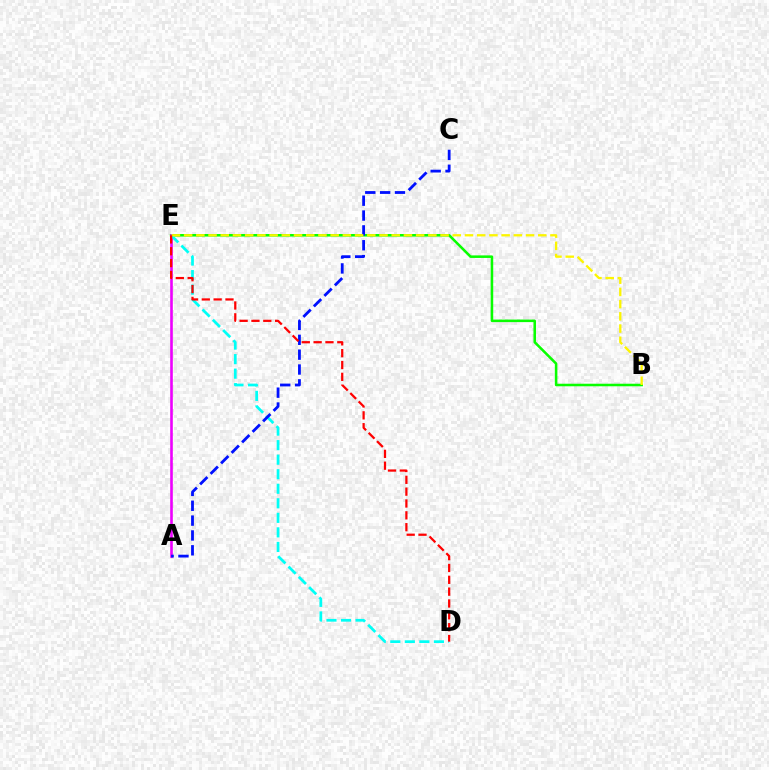{('B', 'E'): [{'color': '#08ff00', 'line_style': 'solid', 'thickness': 1.84}, {'color': '#fcf500', 'line_style': 'dashed', 'thickness': 1.66}], ('A', 'E'): [{'color': '#ee00ff', 'line_style': 'solid', 'thickness': 1.89}], ('D', 'E'): [{'color': '#00fff6', 'line_style': 'dashed', 'thickness': 1.97}, {'color': '#ff0000', 'line_style': 'dashed', 'thickness': 1.61}], ('A', 'C'): [{'color': '#0010ff', 'line_style': 'dashed', 'thickness': 2.02}]}